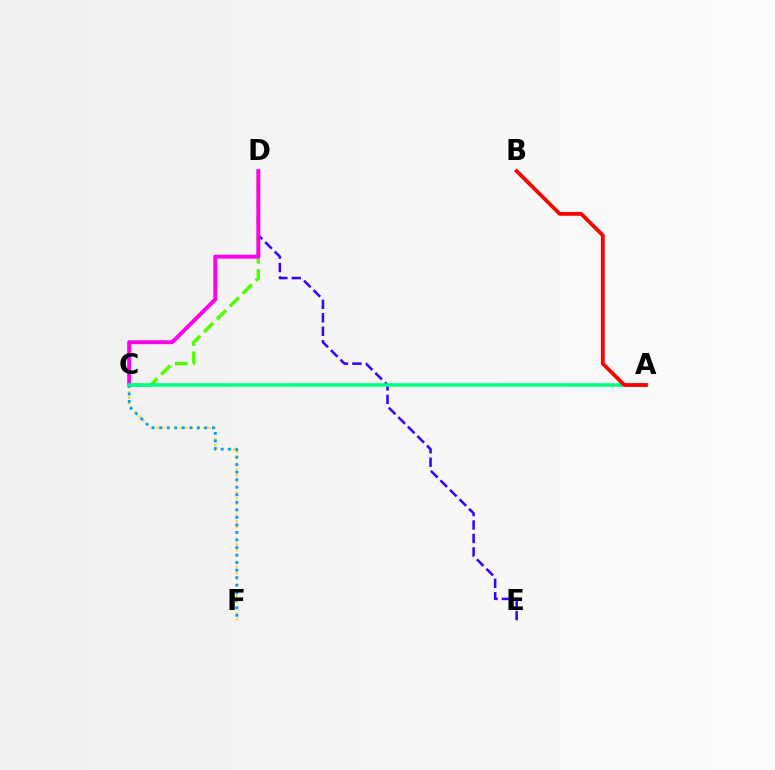{('D', 'E'): [{'color': '#3700ff', 'line_style': 'dashed', 'thickness': 1.83}], ('C', 'D'): [{'color': '#4fff00', 'line_style': 'dashed', 'thickness': 2.47}, {'color': '#ff00ed', 'line_style': 'solid', 'thickness': 2.81}], ('C', 'F'): [{'color': '#ffd500', 'line_style': 'dotted', 'thickness': 1.56}, {'color': '#009eff', 'line_style': 'dotted', 'thickness': 2.05}], ('A', 'C'): [{'color': '#00ff86', 'line_style': 'solid', 'thickness': 2.57}], ('A', 'B'): [{'color': '#ff0000', 'line_style': 'solid', 'thickness': 2.72}]}